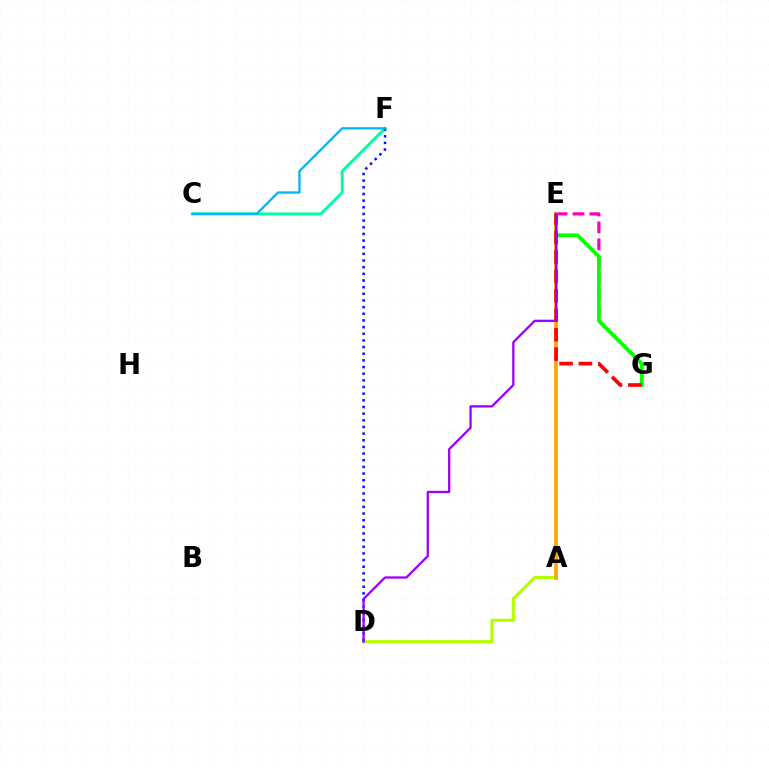{('A', 'D'): [{'color': '#b3ff00', 'line_style': 'solid', 'thickness': 2.24}], ('C', 'F'): [{'color': '#00ff9d', 'line_style': 'solid', 'thickness': 2.11}, {'color': '#00b5ff', 'line_style': 'solid', 'thickness': 1.65}], ('E', 'G'): [{'color': '#ff00bd', 'line_style': 'dashed', 'thickness': 2.3}, {'color': '#08ff00', 'line_style': 'solid', 'thickness': 2.69}, {'color': '#ff0000', 'line_style': 'dashed', 'thickness': 2.64}], ('D', 'F'): [{'color': '#0010ff', 'line_style': 'dotted', 'thickness': 1.81}], ('A', 'E'): [{'color': '#ffa500', 'line_style': 'solid', 'thickness': 2.66}], ('D', 'E'): [{'color': '#9b00ff', 'line_style': 'solid', 'thickness': 1.64}]}